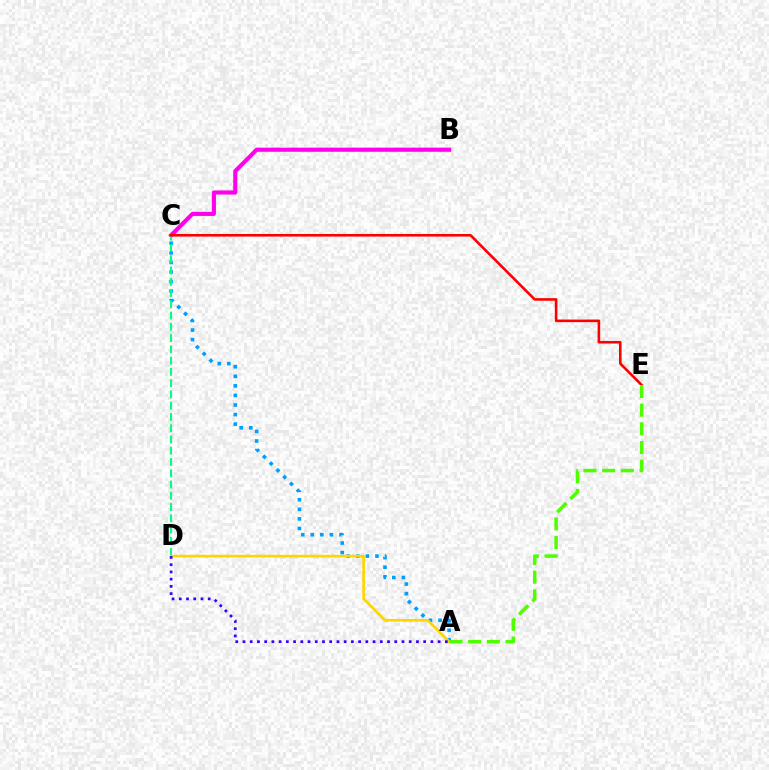{('A', 'C'): [{'color': '#009eff', 'line_style': 'dotted', 'thickness': 2.6}], ('B', 'C'): [{'color': '#ff00ed', 'line_style': 'solid', 'thickness': 2.96}], ('C', 'D'): [{'color': '#00ff86', 'line_style': 'dashed', 'thickness': 1.53}], ('A', 'D'): [{'color': '#ffd500', 'line_style': 'solid', 'thickness': 1.9}, {'color': '#3700ff', 'line_style': 'dotted', 'thickness': 1.96}], ('C', 'E'): [{'color': '#ff0000', 'line_style': 'solid', 'thickness': 1.87}], ('A', 'E'): [{'color': '#4fff00', 'line_style': 'dashed', 'thickness': 2.54}]}